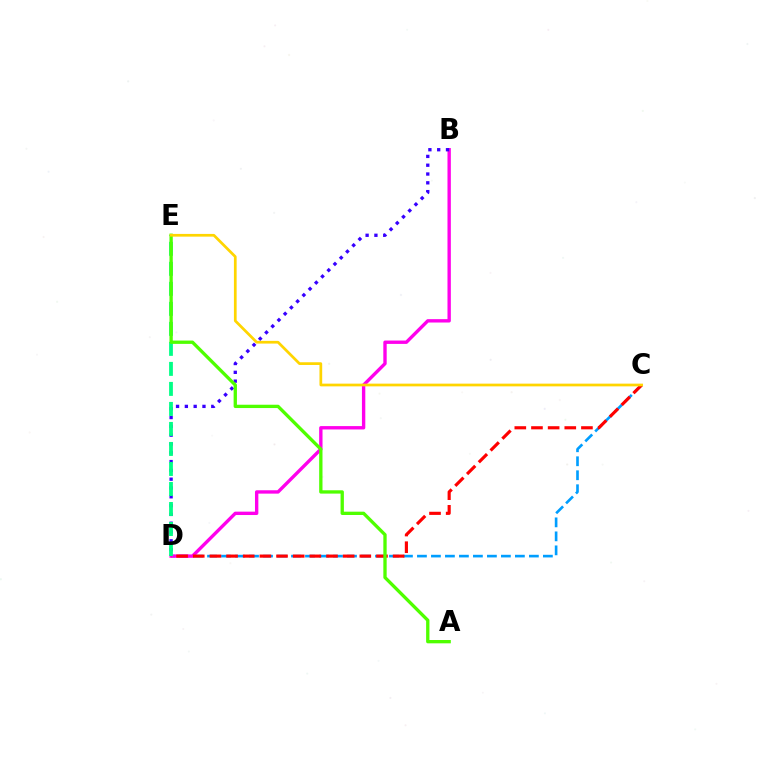{('C', 'D'): [{'color': '#009eff', 'line_style': 'dashed', 'thickness': 1.9}, {'color': '#ff0000', 'line_style': 'dashed', 'thickness': 2.26}], ('B', 'D'): [{'color': '#ff00ed', 'line_style': 'solid', 'thickness': 2.43}, {'color': '#3700ff', 'line_style': 'dotted', 'thickness': 2.39}], ('D', 'E'): [{'color': '#00ff86', 'line_style': 'dashed', 'thickness': 2.72}], ('A', 'E'): [{'color': '#4fff00', 'line_style': 'solid', 'thickness': 2.39}], ('C', 'E'): [{'color': '#ffd500', 'line_style': 'solid', 'thickness': 1.96}]}